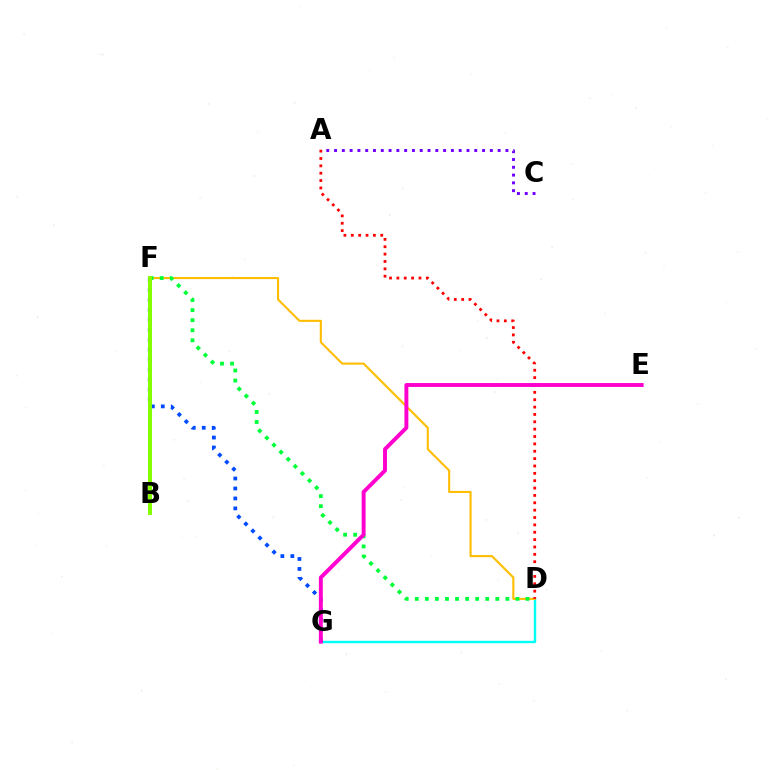{('D', 'G'): [{'color': '#00fff6', 'line_style': 'solid', 'thickness': 1.73}], ('D', 'F'): [{'color': '#ffbd00', 'line_style': 'solid', 'thickness': 1.51}, {'color': '#00ff39', 'line_style': 'dotted', 'thickness': 2.74}], ('F', 'G'): [{'color': '#004bff', 'line_style': 'dotted', 'thickness': 2.71}], ('A', 'C'): [{'color': '#7200ff', 'line_style': 'dotted', 'thickness': 2.12}], ('A', 'D'): [{'color': '#ff0000', 'line_style': 'dotted', 'thickness': 2.0}], ('E', 'G'): [{'color': '#ff00cf', 'line_style': 'solid', 'thickness': 2.82}], ('B', 'F'): [{'color': '#84ff00', 'line_style': 'solid', 'thickness': 2.87}]}